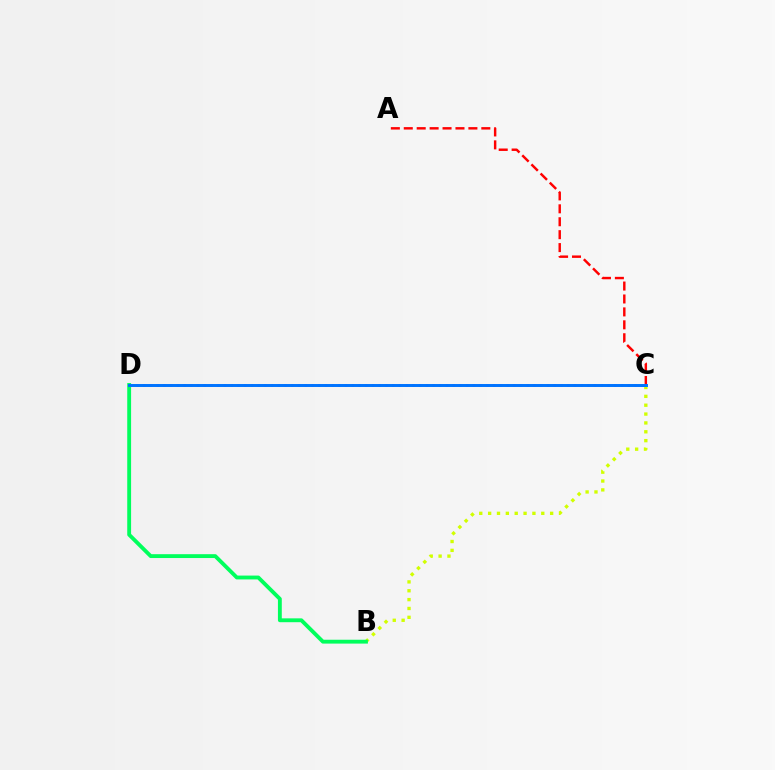{('B', 'C'): [{'color': '#d1ff00', 'line_style': 'dotted', 'thickness': 2.41}], ('C', 'D'): [{'color': '#b900ff', 'line_style': 'dotted', 'thickness': 1.83}, {'color': '#0074ff', 'line_style': 'solid', 'thickness': 2.13}], ('A', 'C'): [{'color': '#ff0000', 'line_style': 'dashed', 'thickness': 1.76}], ('B', 'D'): [{'color': '#00ff5c', 'line_style': 'solid', 'thickness': 2.77}]}